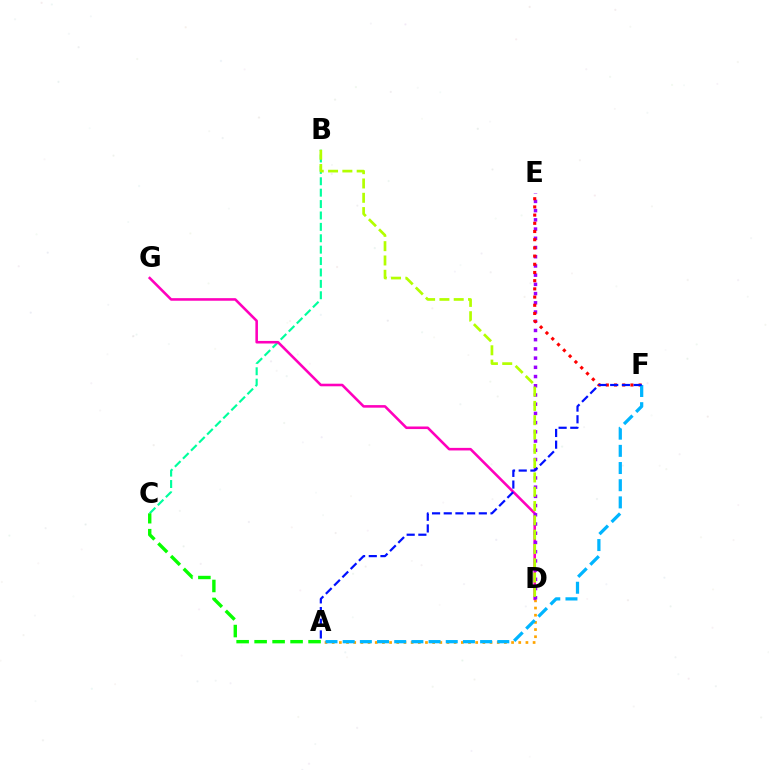{('A', 'D'): [{'color': '#ffa500', 'line_style': 'dotted', 'thickness': 1.95}], ('B', 'C'): [{'color': '#00ff9d', 'line_style': 'dashed', 'thickness': 1.55}], ('D', 'G'): [{'color': '#ff00bd', 'line_style': 'solid', 'thickness': 1.85}], ('D', 'E'): [{'color': '#9b00ff', 'line_style': 'dotted', 'thickness': 2.5}], ('B', 'D'): [{'color': '#b3ff00', 'line_style': 'dashed', 'thickness': 1.94}], ('A', 'C'): [{'color': '#08ff00', 'line_style': 'dashed', 'thickness': 2.44}], ('E', 'F'): [{'color': '#ff0000', 'line_style': 'dotted', 'thickness': 2.23}], ('A', 'F'): [{'color': '#00b5ff', 'line_style': 'dashed', 'thickness': 2.33}, {'color': '#0010ff', 'line_style': 'dashed', 'thickness': 1.59}]}